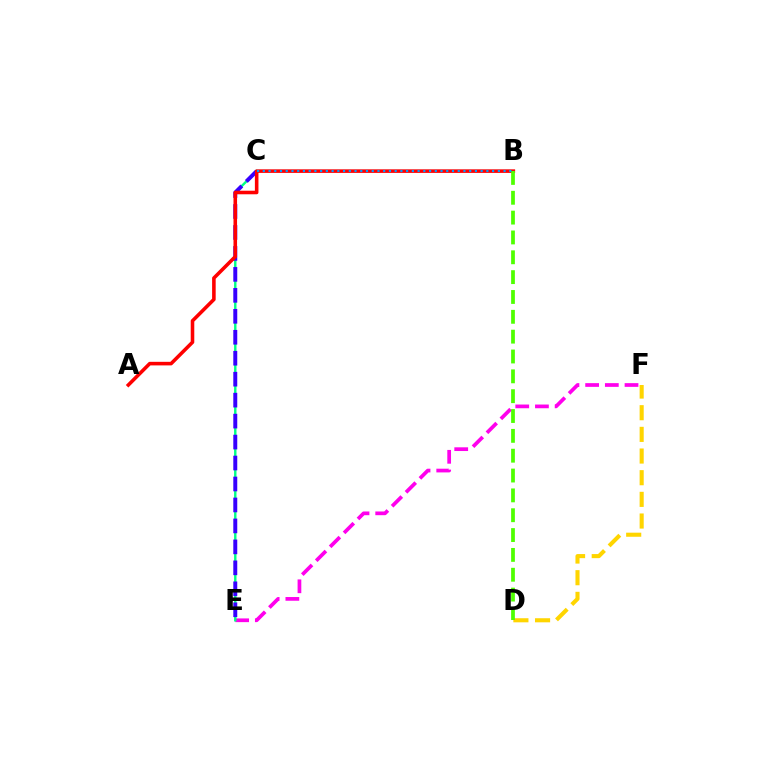{('E', 'F'): [{'color': '#ff00ed', 'line_style': 'dashed', 'thickness': 2.67}], ('D', 'F'): [{'color': '#ffd500', 'line_style': 'dashed', 'thickness': 2.94}], ('C', 'E'): [{'color': '#00ff86', 'line_style': 'solid', 'thickness': 1.74}, {'color': '#3700ff', 'line_style': 'dashed', 'thickness': 2.85}], ('A', 'B'): [{'color': '#ff0000', 'line_style': 'solid', 'thickness': 2.57}], ('B', 'D'): [{'color': '#4fff00', 'line_style': 'dashed', 'thickness': 2.7}], ('B', 'C'): [{'color': '#009eff', 'line_style': 'dotted', 'thickness': 1.56}]}